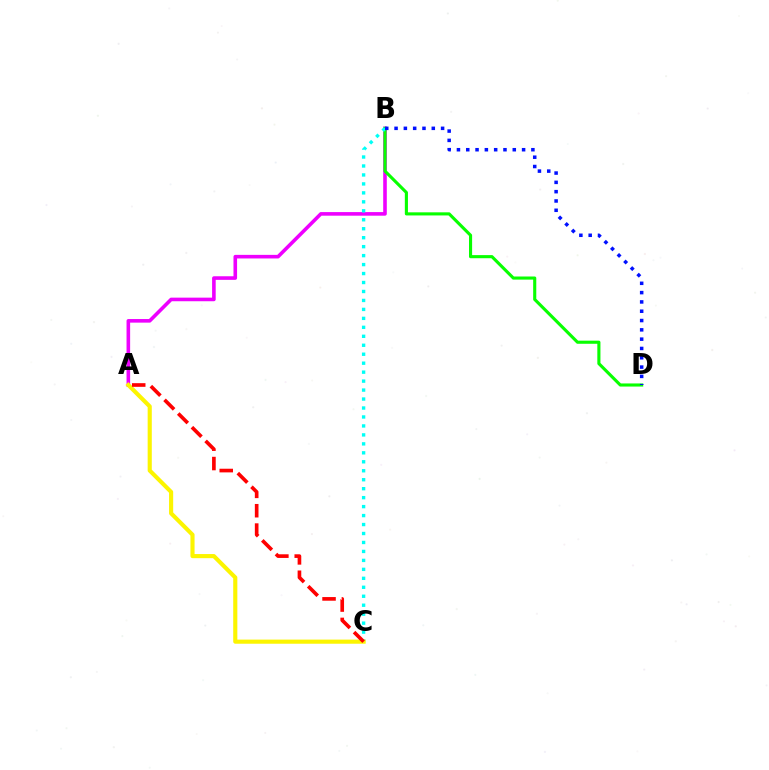{('A', 'B'): [{'color': '#ee00ff', 'line_style': 'solid', 'thickness': 2.59}], ('B', 'D'): [{'color': '#08ff00', 'line_style': 'solid', 'thickness': 2.24}, {'color': '#0010ff', 'line_style': 'dotted', 'thickness': 2.53}], ('B', 'C'): [{'color': '#00fff6', 'line_style': 'dotted', 'thickness': 2.44}], ('A', 'C'): [{'color': '#fcf500', 'line_style': 'solid', 'thickness': 2.97}, {'color': '#ff0000', 'line_style': 'dashed', 'thickness': 2.63}]}